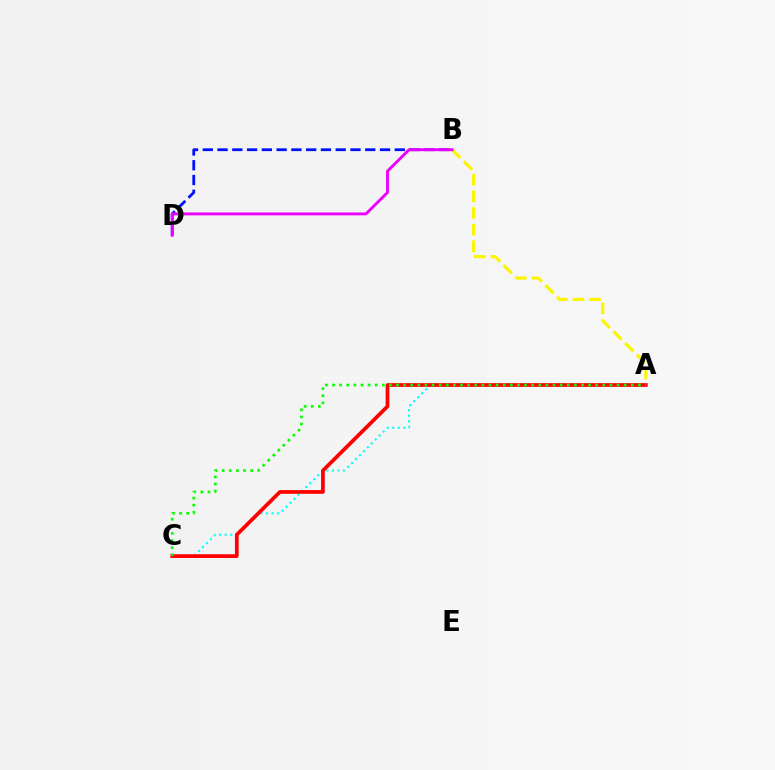{('B', 'D'): [{'color': '#0010ff', 'line_style': 'dashed', 'thickness': 2.01}, {'color': '#ee00ff', 'line_style': 'solid', 'thickness': 2.08}], ('A', 'B'): [{'color': '#fcf500', 'line_style': 'dashed', 'thickness': 2.26}], ('A', 'C'): [{'color': '#00fff6', 'line_style': 'dotted', 'thickness': 1.51}, {'color': '#ff0000', 'line_style': 'solid', 'thickness': 2.68}, {'color': '#08ff00', 'line_style': 'dotted', 'thickness': 1.93}]}